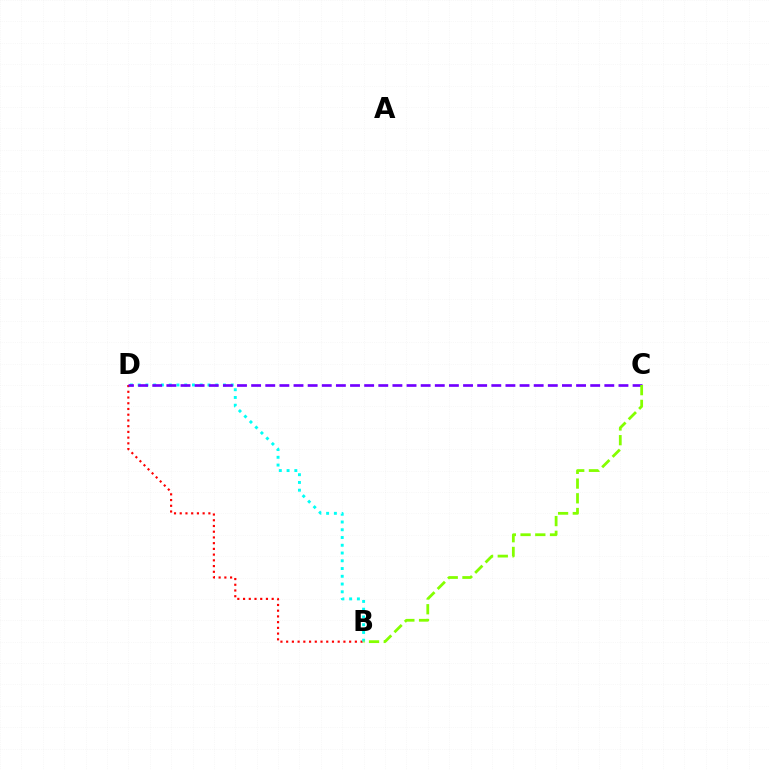{('B', 'D'): [{'color': '#ff0000', 'line_style': 'dotted', 'thickness': 1.56}, {'color': '#00fff6', 'line_style': 'dotted', 'thickness': 2.11}], ('C', 'D'): [{'color': '#7200ff', 'line_style': 'dashed', 'thickness': 1.92}], ('B', 'C'): [{'color': '#84ff00', 'line_style': 'dashed', 'thickness': 2.0}]}